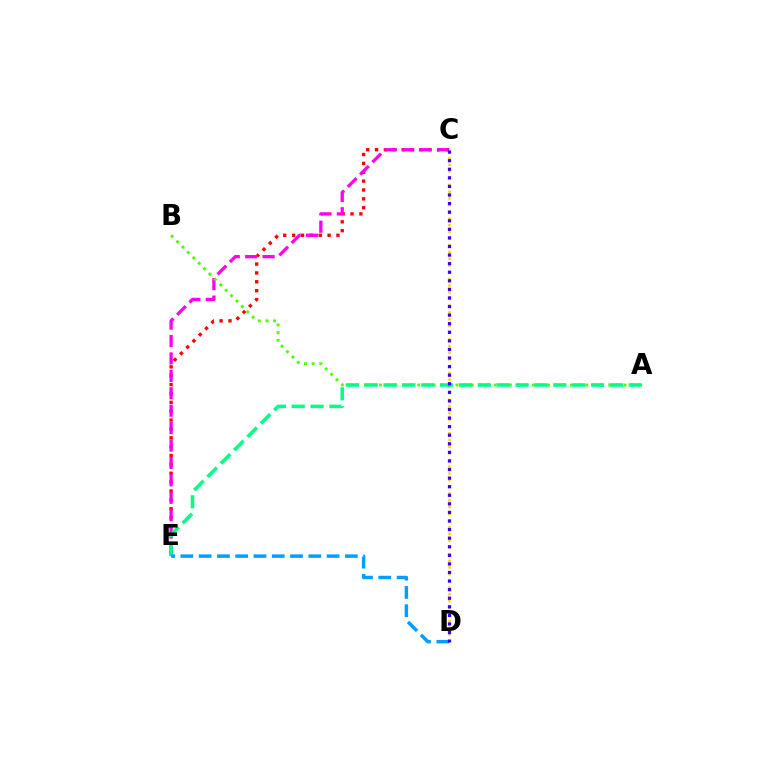{('C', 'E'): [{'color': '#ff0000', 'line_style': 'dotted', 'thickness': 2.41}, {'color': '#ff00ed', 'line_style': 'dashed', 'thickness': 2.37}], ('C', 'D'): [{'color': '#ffd500', 'line_style': 'dotted', 'thickness': 1.82}, {'color': '#3700ff', 'line_style': 'dotted', 'thickness': 2.33}], ('A', 'B'): [{'color': '#4fff00', 'line_style': 'dotted', 'thickness': 2.08}], ('A', 'E'): [{'color': '#00ff86', 'line_style': 'dashed', 'thickness': 2.56}], ('D', 'E'): [{'color': '#009eff', 'line_style': 'dashed', 'thickness': 2.48}]}